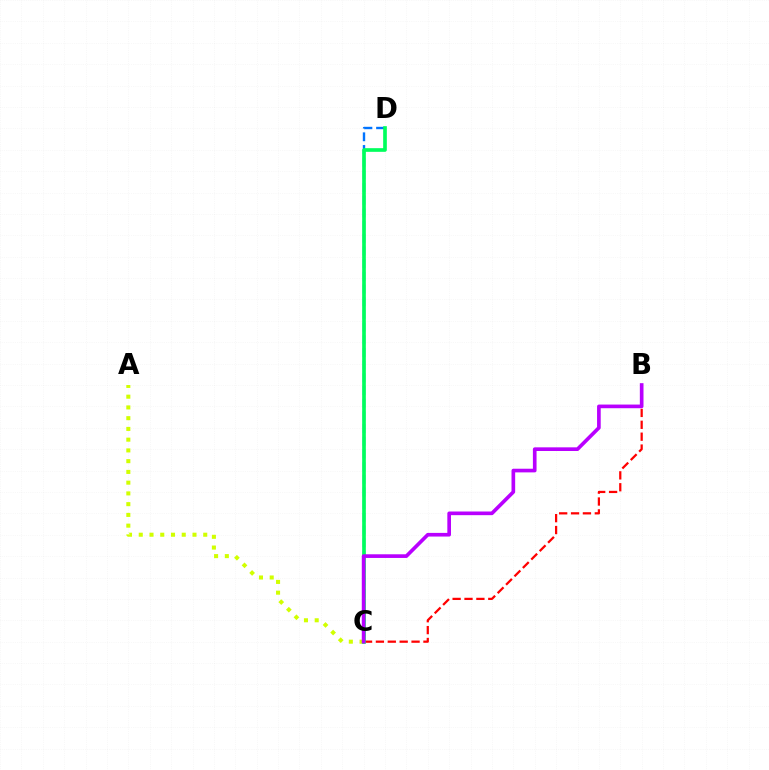{('C', 'D'): [{'color': '#0074ff', 'line_style': 'dashed', 'thickness': 1.72}, {'color': '#00ff5c', 'line_style': 'solid', 'thickness': 2.64}], ('B', 'C'): [{'color': '#ff0000', 'line_style': 'dashed', 'thickness': 1.61}, {'color': '#b900ff', 'line_style': 'solid', 'thickness': 2.63}], ('A', 'C'): [{'color': '#d1ff00', 'line_style': 'dotted', 'thickness': 2.92}]}